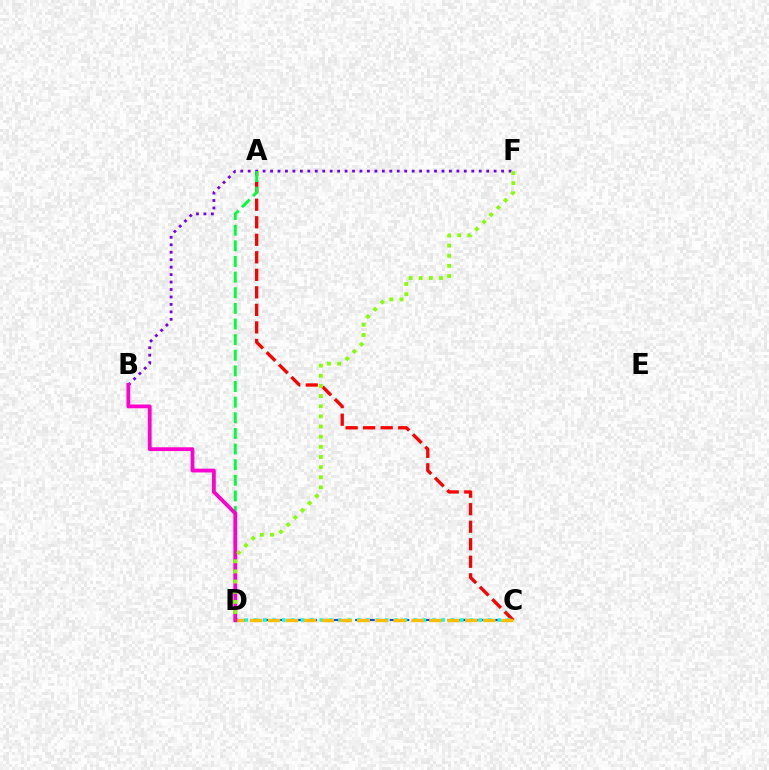{('A', 'C'): [{'color': '#ff0000', 'line_style': 'dashed', 'thickness': 2.38}], ('C', 'D'): [{'color': '#004bff', 'line_style': 'dashed', 'thickness': 1.57}, {'color': '#00fff6', 'line_style': 'dotted', 'thickness': 2.55}, {'color': '#ffbd00', 'line_style': 'dashed', 'thickness': 2.44}], ('B', 'F'): [{'color': '#7200ff', 'line_style': 'dotted', 'thickness': 2.02}], ('A', 'D'): [{'color': '#00ff39', 'line_style': 'dashed', 'thickness': 2.12}], ('B', 'D'): [{'color': '#ff00cf', 'line_style': 'solid', 'thickness': 2.72}], ('D', 'F'): [{'color': '#84ff00', 'line_style': 'dotted', 'thickness': 2.76}]}